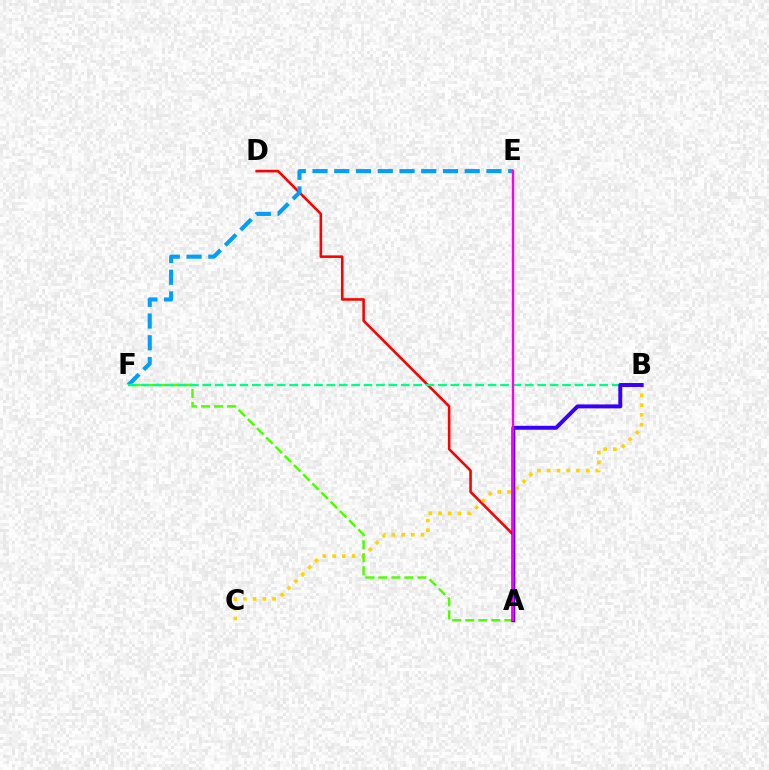{('A', 'D'): [{'color': '#ff0000', 'line_style': 'solid', 'thickness': 1.87}], ('E', 'F'): [{'color': '#009eff', 'line_style': 'dashed', 'thickness': 2.95}], ('B', 'C'): [{'color': '#ffd500', 'line_style': 'dotted', 'thickness': 2.64}], ('A', 'F'): [{'color': '#4fff00', 'line_style': 'dashed', 'thickness': 1.77}], ('B', 'F'): [{'color': '#00ff86', 'line_style': 'dashed', 'thickness': 1.69}], ('A', 'B'): [{'color': '#3700ff', 'line_style': 'solid', 'thickness': 2.84}], ('A', 'E'): [{'color': '#ff00ed', 'line_style': 'solid', 'thickness': 1.68}]}